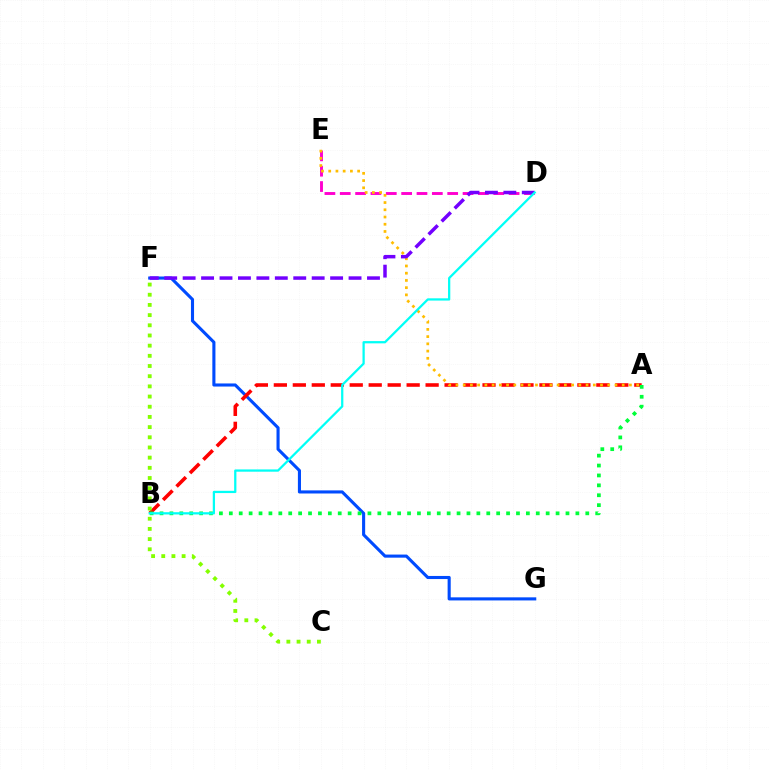{('F', 'G'): [{'color': '#004bff', 'line_style': 'solid', 'thickness': 2.23}], ('D', 'E'): [{'color': '#ff00cf', 'line_style': 'dashed', 'thickness': 2.09}], ('A', 'B'): [{'color': '#ff0000', 'line_style': 'dashed', 'thickness': 2.58}, {'color': '#00ff39', 'line_style': 'dotted', 'thickness': 2.69}], ('A', 'E'): [{'color': '#ffbd00', 'line_style': 'dotted', 'thickness': 1.96}], ('C', 'F'): [{'color': '#84ff00', 'line_style': 'dotted', 'thickness': 2.77}], ('D', 'F'): [{'color': '#7200ff', 'line_style': 'dashed', 'thickness': 2.5}], ('B', 'D'): [{'color': '#00fff6', 'line_style': 'solid', 'thickness': 1.62}]}